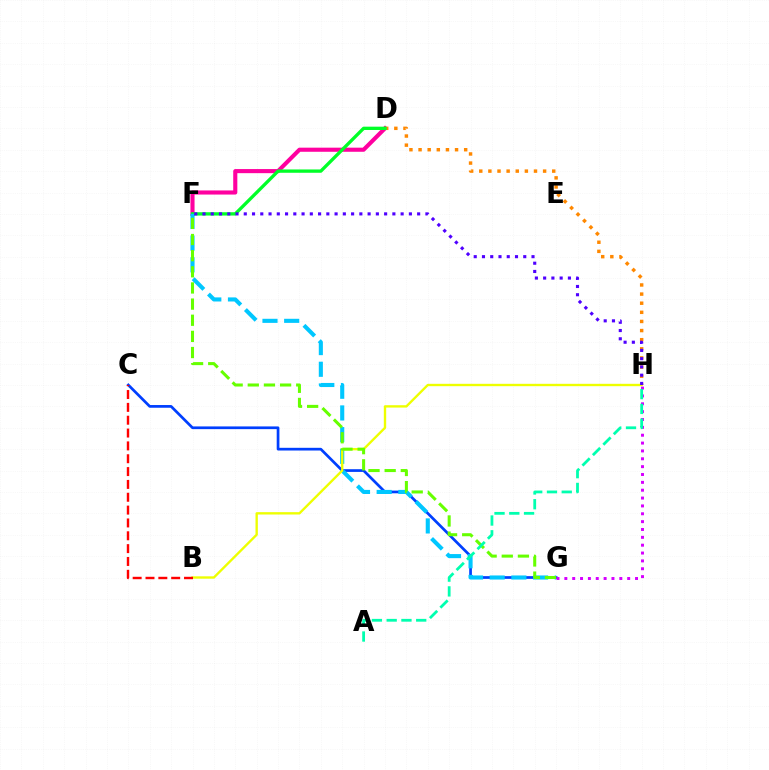{('D', 'F'): [{'color': '#ff00a0', 'line_style': 'solid', 'thickness': 2.96}, {'color': '#00ff27', 'line_style': 'solid', 'thickness': 2.39}], ('C', 'G'): [{'color': '#003fff', 'line_style': 'solid', 'thickness': 1.95}], ('D', 'H'): [{'color': '#ff8800', 'line_style': 'dotted', 'thickness': 2.48}], ('F', 'G'): [{'color': '#00c7ff', 'line_style': 'dashed', 'thickness': 2.95}, {'color': '#66ff00', 'line_style': 'dashed', 'thickness': 2.19}], ('B', 'H'): [{'color': '#eeff00', 'line_style': 'solid', 'thickness': 1.7}], ('G', 'H'): [{'color': '#d600ff', 'line_style': 'dotted', 'thickness': 2.13}], ('B', 'C'): [{'color': '#ff0000', 'line_style': 'dashed', 'thickness': 1.74}], ('F', 'H'): [{'color': '#4f00ff', 'line_style': 'dotted', 'thickness': 2.24}], ('A', 'H'): [{'color': '#00ffaf', 'line_style': 'dashed', 'thickness': 2.01}]}